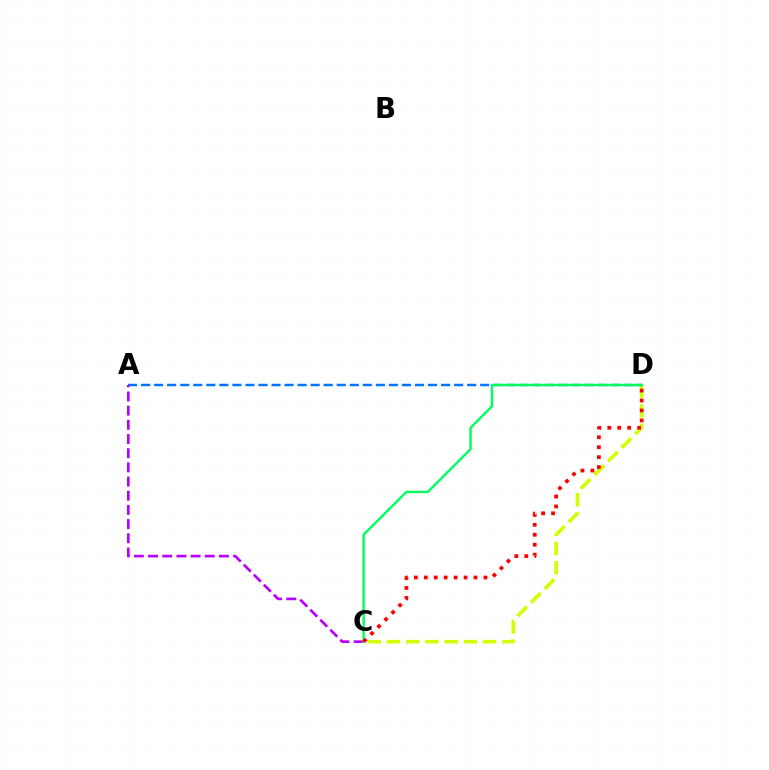{('C', 'D'): [{'color': '#d1ff00', 'line_style': 'dashed', 'thickness': 2.61}, {'color': '#00ff5c', 'line_style': 'solid', 'thickness': 1.71}, {'color': '#ff0000', 'line_style': 'dotted', 'thickness': 2.7}], ('A', 'D'): [{'color': '#0074ff', 'line_style': 'dashed', 'thickness': 1.77}], ('A', 'C'): [{'color': '#b900ff', 'line_style': 'dashed', 'thickness': 1.93}]}